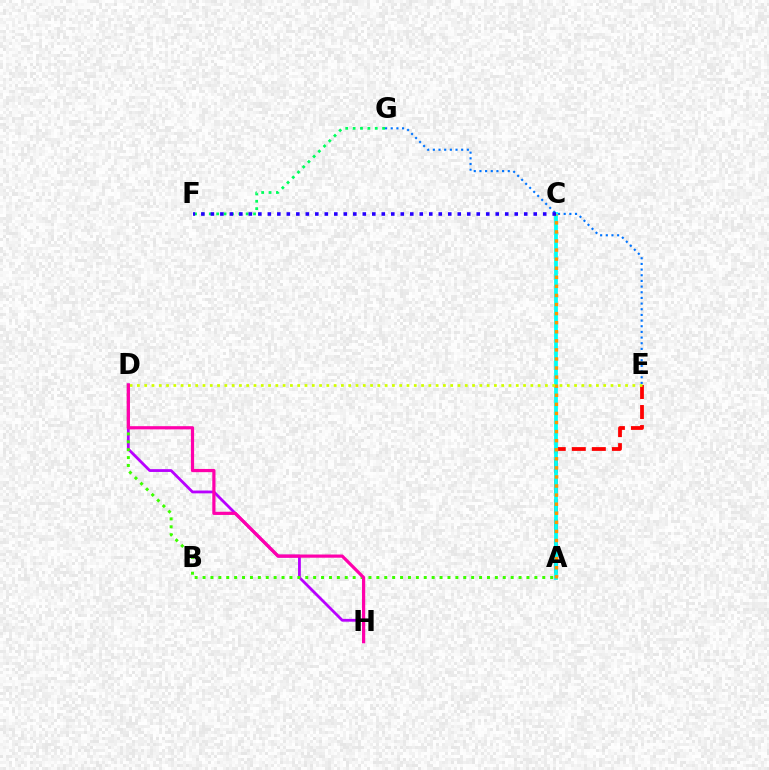{('A', 'E'): [{'color': '#ff0000', 'line_style': 'dashed', 'thickness': 2.72}], ('A', 'C'): [{'color': '#00fff6', 'line_style': 'solid', 'thickness': 2.72}, {'color': '#ff9400', 'line_style': 'dotted', 'thickness': 2.47}], ('E', 'G'): [{'color': '#0074ff', 'line_style': 'dotted', 'thickness': 1.54}], ('D', 'H'): [{'color': '#b900ff', 'line_style': 'solid', 'thickness': 2.02}, {'color': '#ff00ac', 'line_style': 'solid', 'thickness': 2.3}], ('F', 'G'): [{'color': '#00ff5c', 'line_style': 'dotted', 'thickness': 2.0}], ('D', 'E'): [{'color': '#d1ff00', 'line_style': 'dotted', 'thickness': 1.98}], ('A', 'D'): [{'color': '#3dff00', 'line_style': 'dotted', 'thickness': 2.15}], ('C', 'F'): [{'color': '#2500ff', 'line_style': 'dotted', 'thickness': 2.58}]}